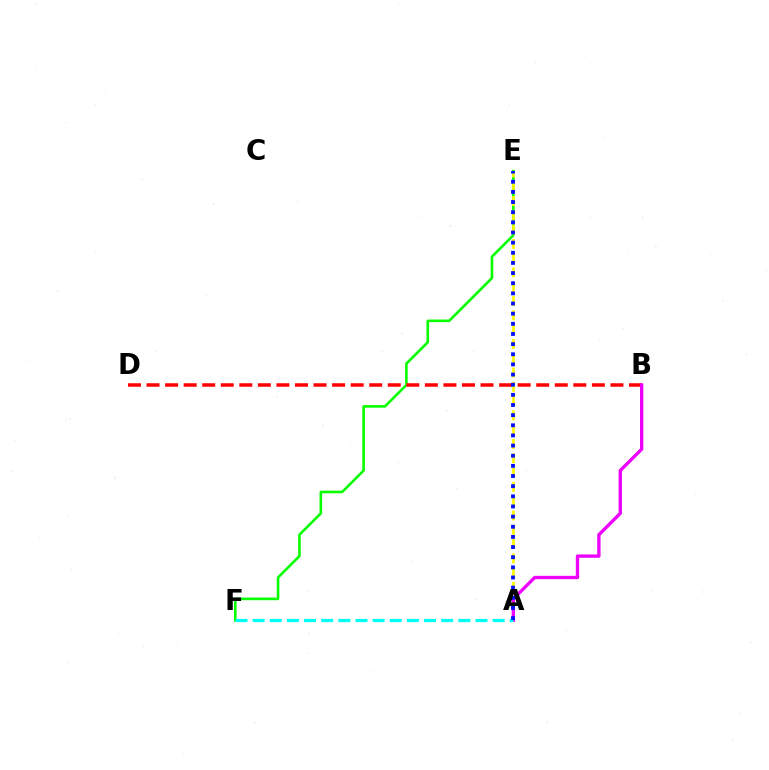{('E', 'F'): [{'color': '#08ff00', 'line_style': 'solid', 'thickness': 1.88}], ('A', 'E'): [{'color': '#fcf500', 'line_style': 'dashed', 'thickness': 1.94}, {'color': '#0010ff', 'line_style': 'dotted', 'thickness': 2.76}], ('B', 'D'): [{'color': '#ff0000', 'line_style': 'dashed', 'thickness': 2.52}], ('A', 'B'): [{'color': '#ee00ff', 'line_style': 'solid', 'thickness': 2.41}], ('A', 'F'): [{'color': '#00fff6', 'line_style': 'dashed', 'thickness': 2.33}]}